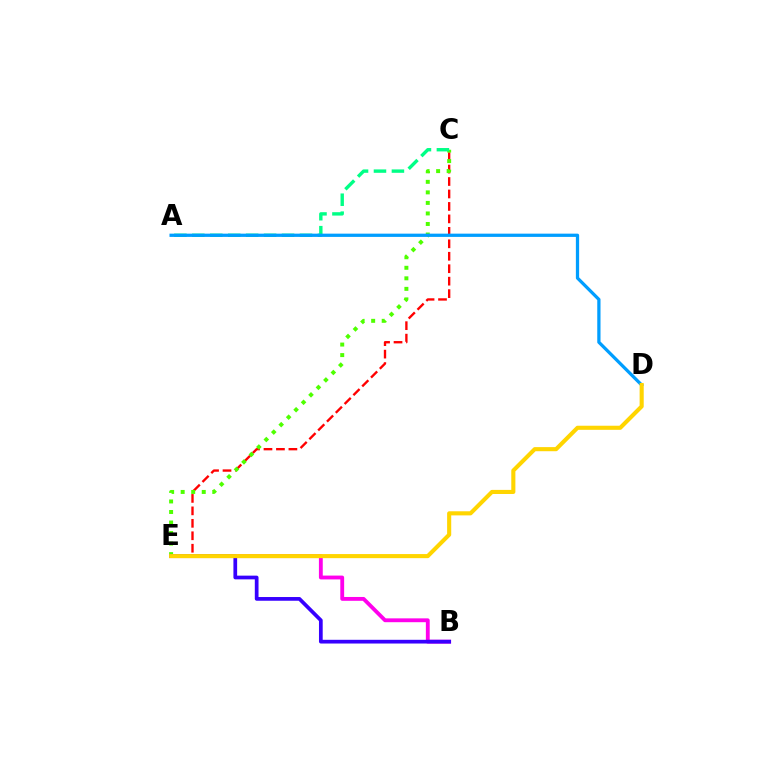{('C', 'E'): [{'color': '#ff0000', 'line_style': 'dashed', 'thickness': 1.69}, {'color': '#4fff00', 'line_style': 'dotted', 'thickness': 2.86}], ('B', 'E'): [{'color': '#ff00ed', 'line_style': 'solid', 'thickness': 2.76}, {'color': '#3700ff', 'line_style': 'solid', 'thickness': 2.68}], ('A', 'C'): [{'color': '#00ff86', 'line_style': 'dashed', 'thickness': 2.44}], ('A', 'D'): [{'color': '#009eff', 'line_style': 'solid', 'thickness': 2.35}], ('D', 'E'): [{'color': '#ffd500', 'line_style': 'solid', 'thickness': 2.95}]}